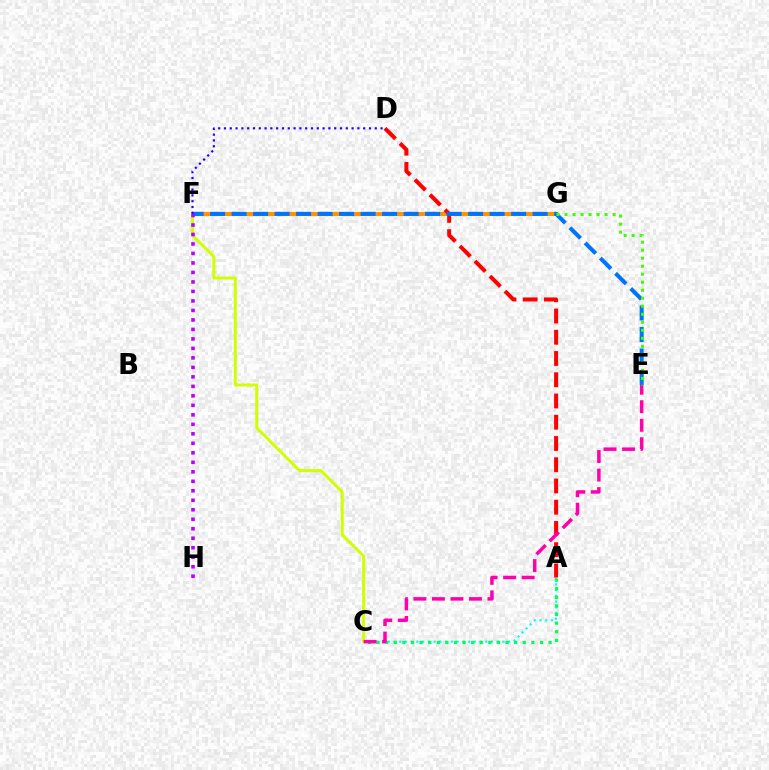{('A', 'C'): [{'color': '#00fff6', 'line_style': 'dotted', 'thickness': 1.56}, {'color': '#00ff5c', 'line_style': 'dotted', 'thickness': 2.34}], ('F', 'G'): [{'color': '#ff9400', 'line_style': 'solid', 'thickness': 2.93}], ('A', 'D'): [{'color': '#ff0000', 'line_style': 'dashed', 'thickness': 2.89}], ('C', 'F'): [{'color': '#d1ff00', 'line_style': 'solid', 'thickness': 2.14}], ('E', 'F'): [{'color': '#0074ff', 'line_style': 'dashed', 'thickness': 2.92}], ('F', 'H'): [{'color': '#b900ff', 'line_style': 'dotted', 'thickness': 2.58}], ('C', 'E'): [{'color': '#ff00ac', 'line_style': 'dashed', 'thickness': 2.52}], ('E', 'G'): [{'color': '#3dff00', 'line_style': 'dotted', 'thickness': 2.18}], ('D', 'F'): [{'color': '#2500ff', 'line_style': 'dotted', 'thickness': 1.58}]}